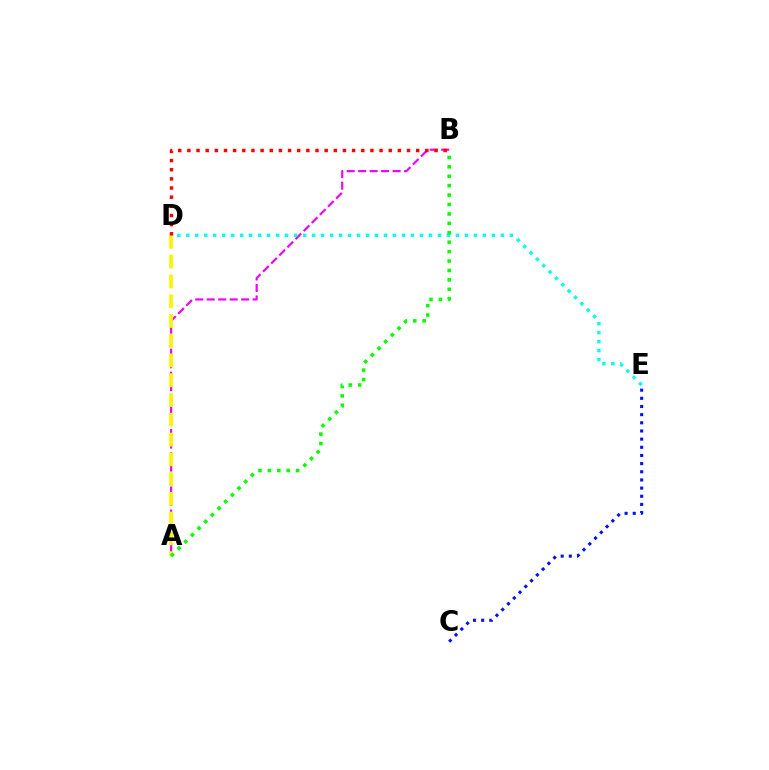{('A', 'B'): [{'color': '#ee00ff', 'line_style': 'dashed', 'thickness': 1.56}, {'color': '#08ff00', 'line_style': 'dotted', 'thickness': 2.56}], ('D', 'E'): [{'color': '#00fff6', 'line_style': 'dotted', 'thickness': 2.44}], ('A', 'D'): [{'color': '#fcf500', 'line_style': 'dashed', 'thickness': 2.68}], ('C', 'E'): [{'color': '#0010ff', 'line_style': 'dotted', 'thickness': 2.22}], ('B', 'D'): [{'color': '#ff0000', 'line_style': 'dotted', 'thickness': 2.49}]}